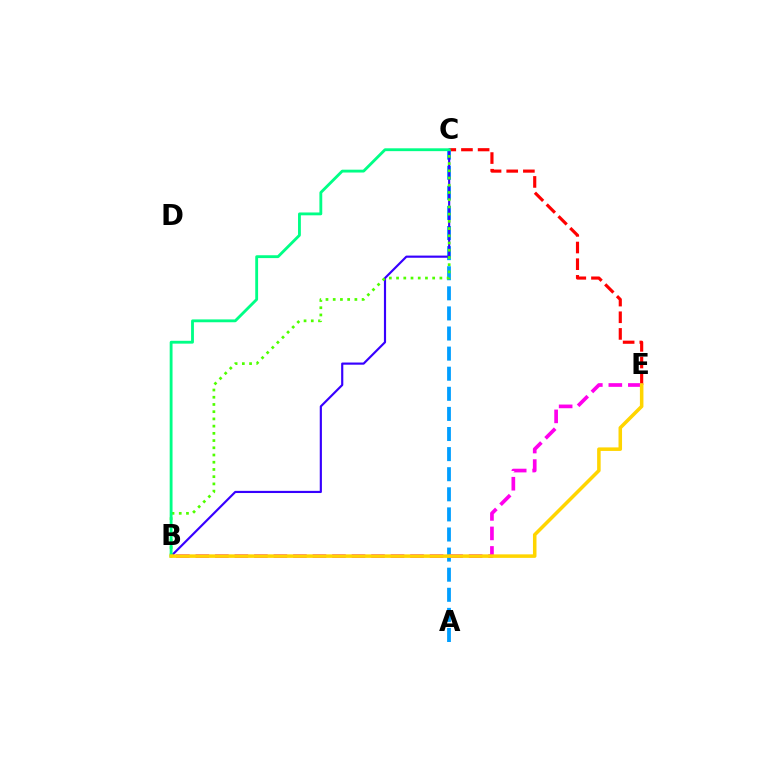{('C', 'E'): [{'color': '#ff0000', 'line_style': 'dashed', 'thickness': 2.26}], ('A', 'C'): [{'color': '#009eff', 'line_style': 'dashed', 'thickness': 2.73}], ('B', 'C'): [{'color': '#3700ff', 'line_style': 'solid', 'thickness': 1.56}, {'color': '#4fff00', 'line_style': 'dotted', 'thickness': 1.96}, {'color': '#00ff86', 'line_style': 'solid', 'thickness': 2.05}], ('B', 'E'): [{'color': '#ff00ed', 'line_style': 'dashed', 'thickness': 2.65}, {'color': '#ffd500', 'line_style': 'solid', 'thickness': 2.54}]}